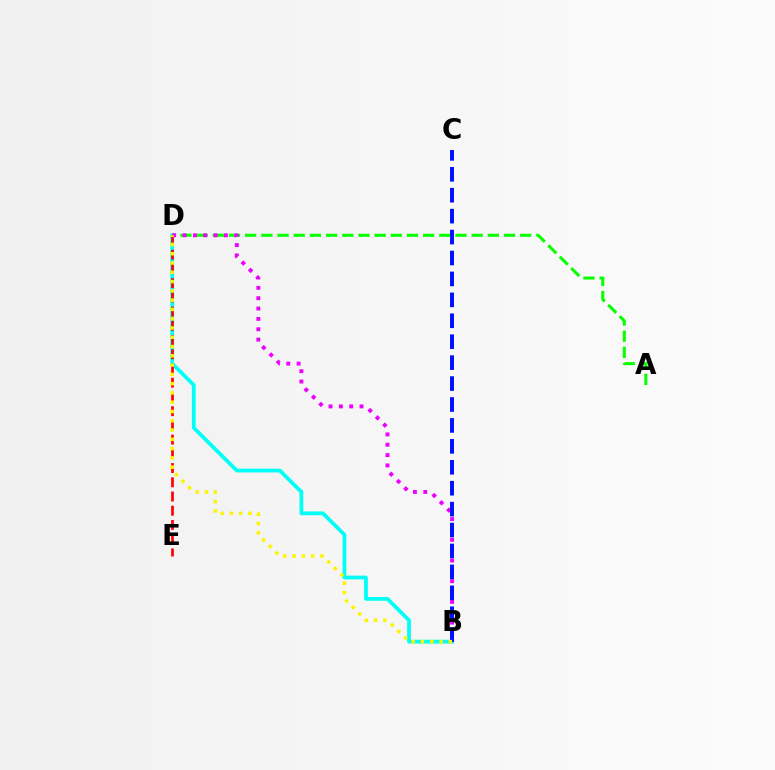{('B', 'D'): [{'color': '#00fff6', 'line_style': 'solid', 'thickness': 2.71}, {'color': '#ee00ff', 'line_style': 'dotted', 'thickness': 2.81}, {'color': '#fcf500', 'line_style': 'dotted', 'thickness': 2.52}], ('A', 'D'): [{'color': '#08ff00', 'line_style': 'dashed', 'thickness': 2.2}], ('D', 'E'): [{'color': '#ff0000', 'line_style': 'dashed', 'thickness': 1.93}], ('B', 'C'): [{'color': '#0010ff', 'line_style': 'dashed', 'thickness': 2.84}]}